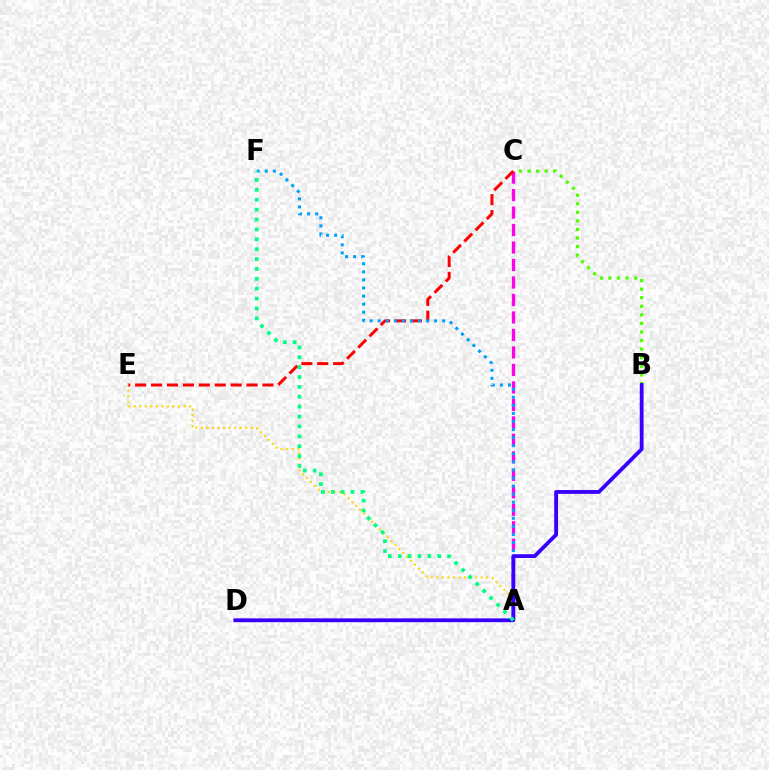{('A', 'E'): [{'color': '#ffd500', 'line_style': 'dotted', 'thickness': 1.5}], ('A', 'C'): [{'color': '#ff00ed', 'line_style': 'dashed', 'thickness': 2.38}], ('C', 'E'): [{'color': '#ff0000', 'line_style': 'dashed', 'thickness': 2.16}], ('A', 'F'): [{'color': '#009eff', 'line_style': 'dotted', 'thickness': 2.19}, {'color': '#00ff86', 'line_style': 'dotted', 'thickness': 2.68}], ('B', 'C'): [{'color': '#4fff00', 'line_style': 'dotted', 'thickness': 2.33}], ('B', 'D'): [{'color': '#3700ff', 'line_style': 'solid', 'thickness': 2.74}]}